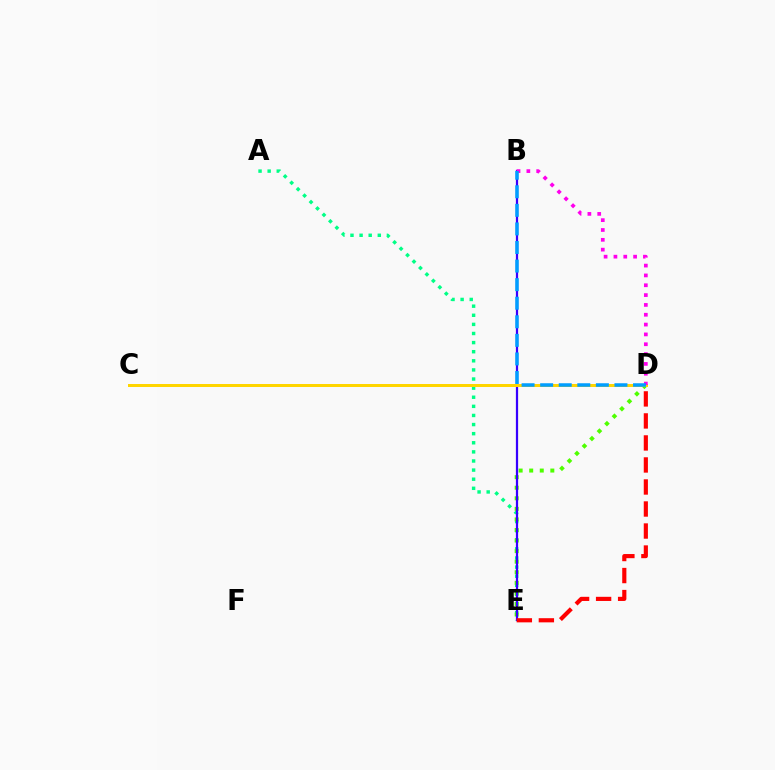{('A', 'E'): [{'color': '#00ff86', 'line_style': 'dotted', 'thickness': 2.47}], ('D', 'E'): [{'color': '#4fff00', 'line_style': 'dotted', 'thickness': 2.87}, {'color': '#ff0000', 'line_style': 'dashed', 'thickness': 2.99}], ('B', 'E'): [{'color': '#3700ff', 'line_style': 'solid', 'thickness': 1.61}], ('C', 'D'): [{'color': '#ffd500', 'line_style': 'solid', 'thickness': 2.15}], ('B', 'D'): [{'color': '#ff00ed', 'line_style': 'dotted', 'thickness': 2.67}, {'color': '#009eff', 'line_style': 'dashed', 'thickness': 2.52}]}